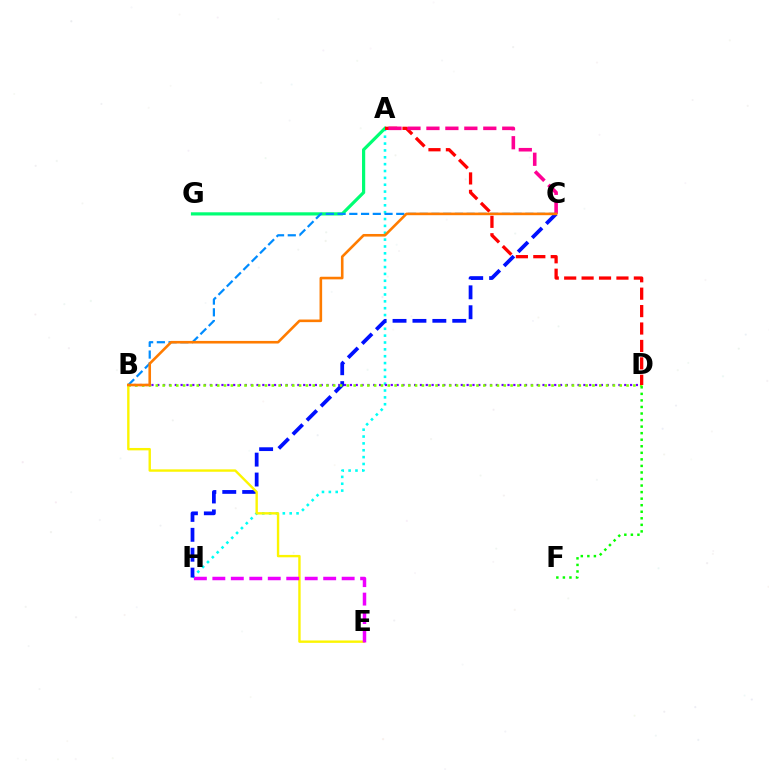{('A', 'H'): [{'color': '#00fff6', 'line_style': 'dotted', 'thickness': 1.86}], ('B', 'D'): [{'color': '#7200ff', 'line_style': 'dotted', 'thickness': 1.59}, {'color': '#84ff00', 'line_style': 'dotted', 'thickness': 1.85}], ('C', 'H'): [{'color': '#0010ff', 'line_style': 'dashed', 'thickness': 2.7}], ('D', 'F'): [{'color': '#08ff00', 'line_style': 'dotted', 'thickness': 1.78}], ('A', 'G'): [{'color': '#00ff74', 'line_style': 'solid', 'thickness': 2.3}], ('B', 'C'): [{'color': '#008cff', 'line_style': 'dashed', 'thickness': 1.59}, {'color': '#ff7c00', 'line_style': 'solid', 'thickness': 1.87}], ('A', 'D'): [{'color': '#ff0000', 'line_style': 'dashed', 'thickness': 2.37}], ('A', 'C'): [{'color': '#ff0094', 'line_style': 'dashed', 'thickness': 2.58}], ('B', 'E'): [{'color': '#fcf500', 'line_style': 'solid', 'thickness': 1.72}], ('E', 'H'): [{'color': '#ee00ff', 'line_style': 'dashed', 'thickness': 2.51}]}